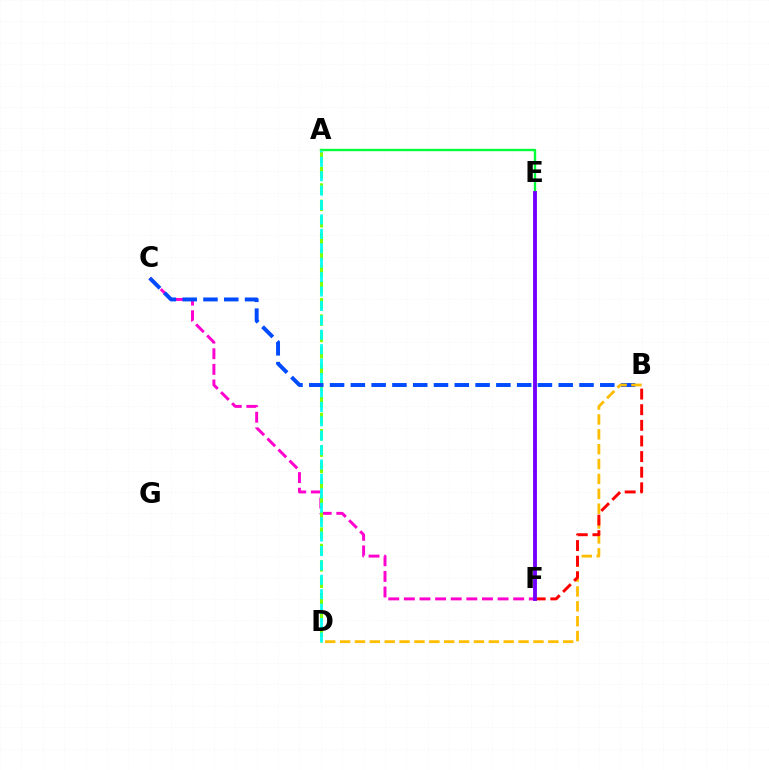{('C', 'F'): [{'color': '#ff00cf', 'line_style': 'dashed', 'thickness': 2.12}], ('A', 'E'): [{'color': '#00ff39', 'line_style': 'solid', 'thickness': 1.71}], ('A', 'D'): [{'color': '#84ff00', 'line_style': 'dashed', 'thickness': 2.23}, {'color': '#00fff6', 'line_style': 'dashed', 'thickness': 1.96}], ('B', 'C'): [{'color': '#004bff', 'line_style': 'dashed', 'thickness': 2.82}], ('B', 'D'): [{'color': '#ffbd00', 'line_style': 'dashed', 'thickness': 2.02}], ('B', 'F'): [{'color': '#ff0000', 'line_style': 'dashed', 'thickness': 2.12}], ('E', 'F'): [{'color': '#7200ff', 'line_style': 'solid', 'thickness': 2.77}]}